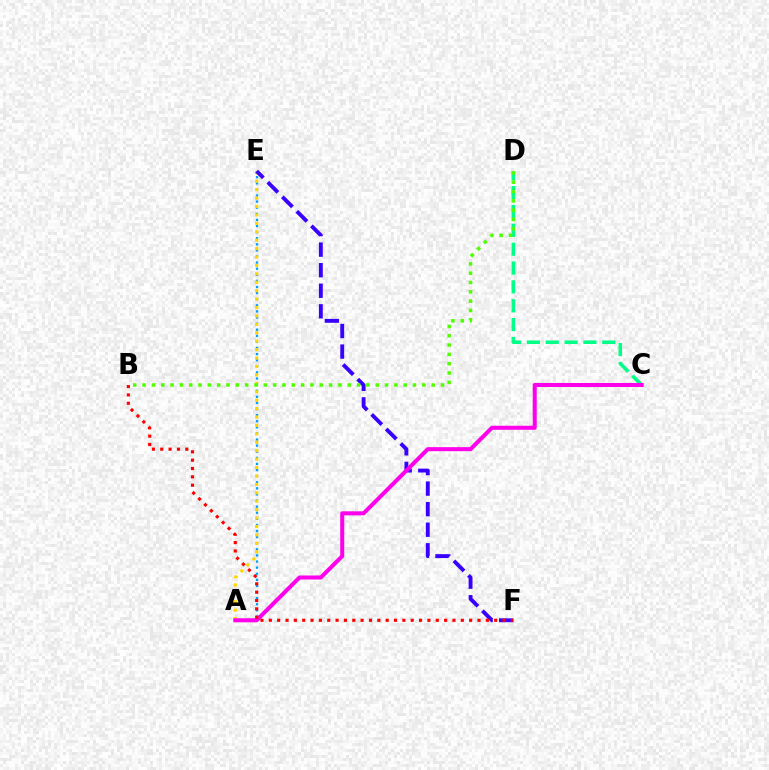{('A', 'E'): [{'color': '#009eff', 'line_style': 'dotted', 'thickness': 1.66}, {'color': '#ffd500', 'line_style': 'dotted', 'thickness': 2.29}], ('C', 'D'): [{'color': '#00ff86', 'line_style': 'dashed', 'thickness': 2.56}], ('E', 'F'): [{'color': '#3700ff', 'line_style': 'dashed', 'thickness': 2.79}], ('A', 'C'): [{'color': '#ff00ed', 'line_style': 'solid', 'thickness': 2.9}], ('B', 'F'): [{'color': '#ff0000', 'line_style': 'dotted', 'thickness': 2.27}], ('B', 'D'): [{'color': '#4fff00', 'line_style': 'dotted', 'thickness': 2.53}]}